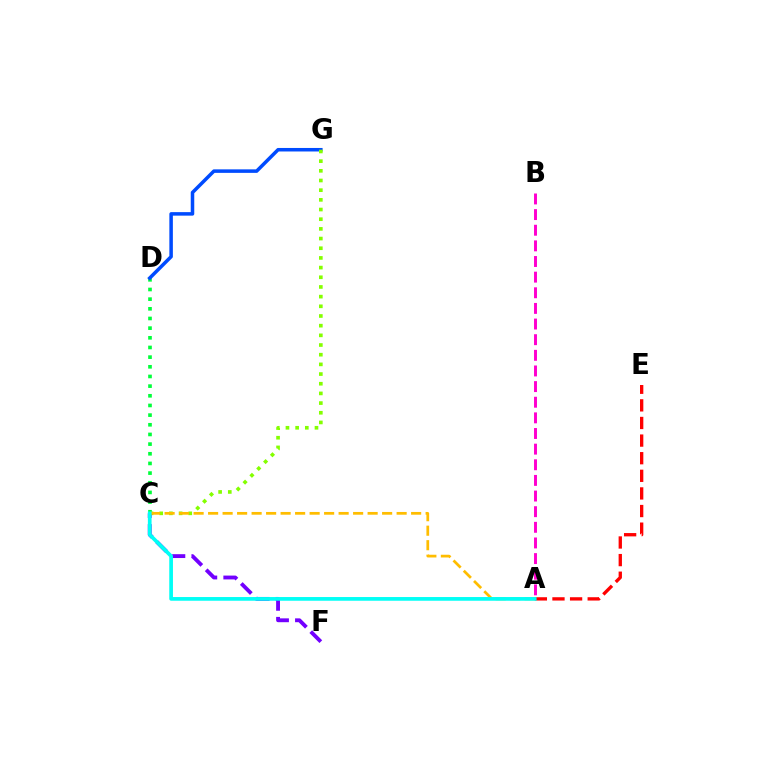{('C', 'D'): [{'color': '#00ff39', 'line_style': 'dotted', 'thickness': 2.63}], ('D', 'G'): [{'color': '#004bff', 'line_style': 'solid', 'thickness': 2.53}], ('C', 'G'): [{'color': '#84ff00', 'line_style': 'dotted', 'thickness': 2.63}], ('A', 'B'): [{'color': '#ff00cf', 'line_style': 'dashed', 'thickness': 2.12}], ('C', 'F'): [{'color': '#7200ff', 'line_style': 'dashed', 'thickness': 2.77}], ('A', 'C'): [{'color': '#ffbd00', 'line_style': 'dashed', 'thickness': 1.97}, {'color': '#00fff6', 'line_style': 'solid', 'thickness': 2.67}], ('A', 'E'): [{'color': '#ff0000', 'line_style': 'dashed', 'thickness': 2.39}]}